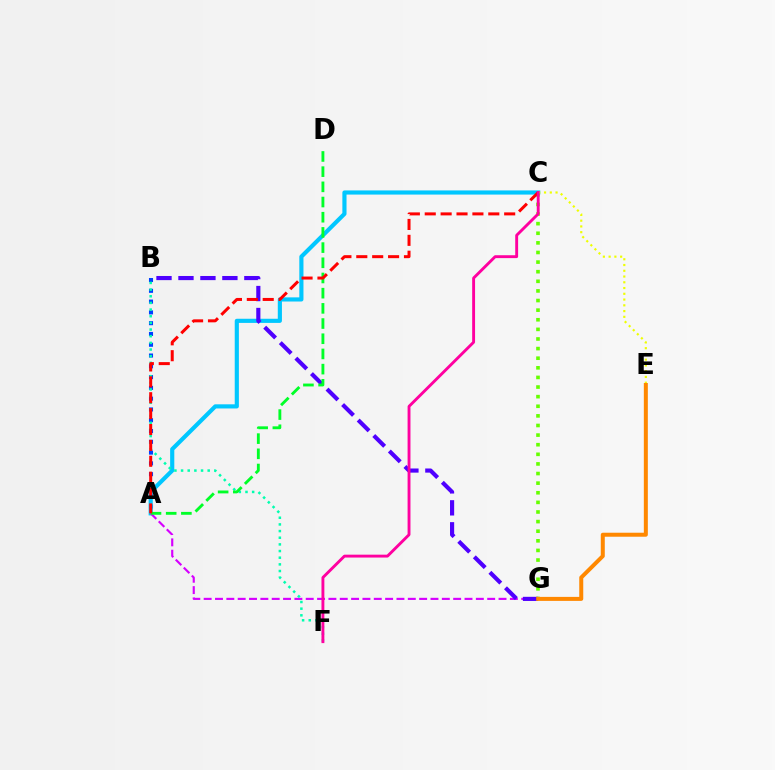{('A', 'B'): [{'color': '#003fff', 'line_style': 'dotted', 'thickness': 2.93}], ('A', 'C'): [{'color': '#00c7ff', 'line_style': 'solid', 'thickness': 2.99}, {'color': '#ff0000', 'line_style': 'dashed', 'thickness': 2.16}], ('C', 'G'): [{'color': '#66ff00', 'line_style': 'dotted', 'thickness': 2.61}], ('A', 'G'): [{'color': '#d600ff', 'line_style': 'dashed', 'thickness': 1.54}], ('B', 'G'): [{'color': '#4f00ff', 'line_style': 'dashed', 'thickness': 2.98}], ('B', 'F'): [{'color': '#00ffaf', 'line_style': 'dotted', 'thickness': 1.81}], ('C', 'E'): [{'color': '#eeff00', 'line_style': 'dotted', 'thickness': 1.56}], ('E', 'G'): [{'color': '#ff8800', 'line_style': 'solid', 'thickness': 2.88}], ('A', 'D'): [{'color': '#00ff27', 'line_style': 'dashed', 'thickness': 2.06}], ('C', 'F'): [{'color': '#ff00a0', 'line_style': 'solid', 'thickness': 2.08}]}